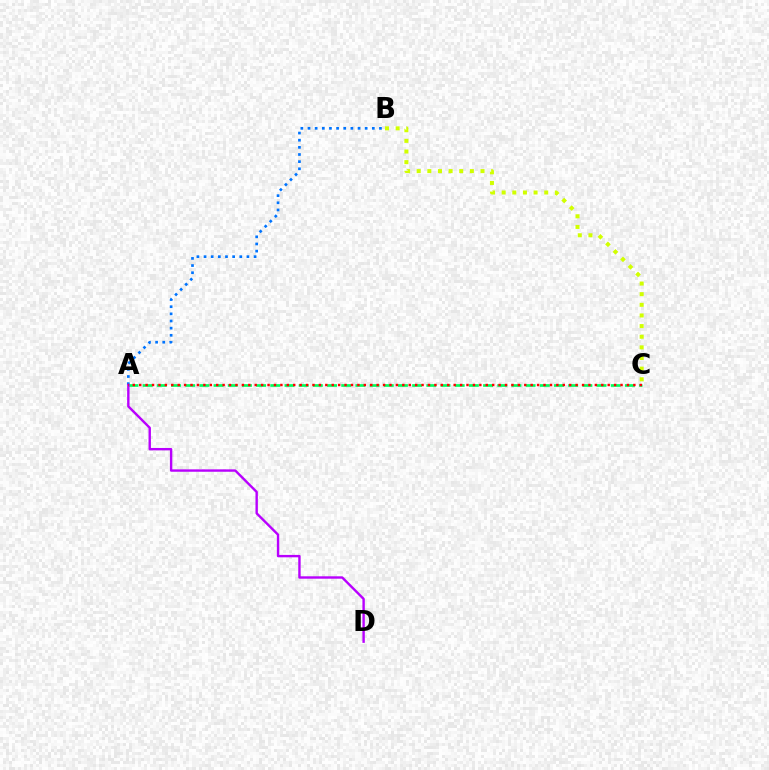{('A', 'C'): [{'color': '#00ff5c', 'line_style': 'dashed', 'thickness': 1.93}, {'color': '#ff0000', 'line_style': 'dotted', 'thickness': 1.74}], ('A', 'B'): [{'color': '#0074ff', 'line_style': 'dotted', 'thickness': 1.94}], ('A', 'D'): [{'color': '#b900ff', 'line_style': 'solid', 'thickness': 1.73}], ('B', 'C'): [{'color': '#d1ff00', 'line_style': 'dotted', 'thickness': 2.89}]}